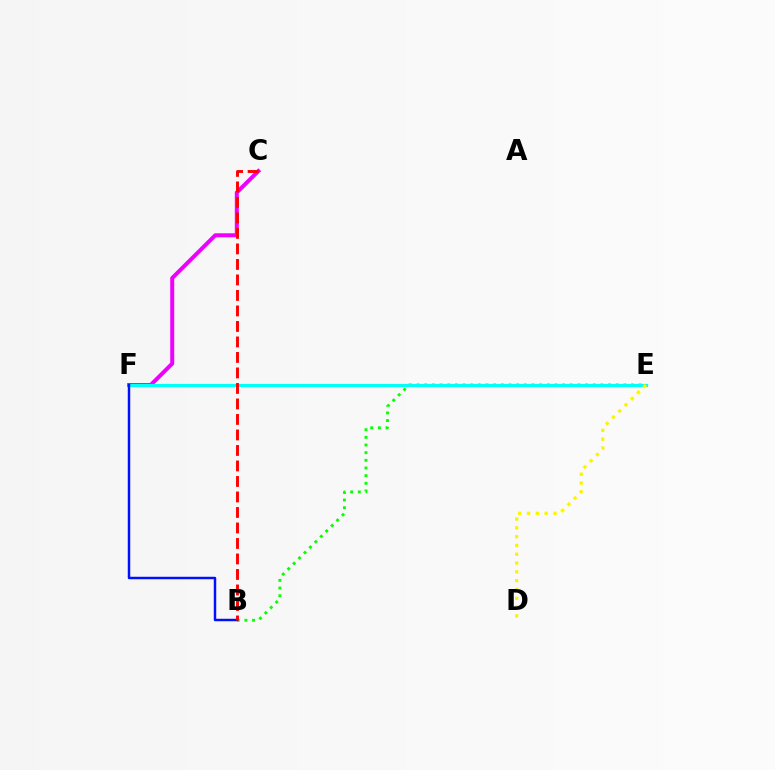{('B', 'E'): [{'color': '#08ff00', 'line_style': 'dotted', 'thickness': 2.08}], ('C', 'F'): [{'color': '#ee00ff', 'line_style': 'solid', 'thickness': 2.88}], ('E', 'F'): [{'color': '#00fff6', 'line_style': 'solid', 'thickness': 2.31}], ('B', 'F'): [{'color': '#0010ff', 'line_style': 'solid', 'thickness': 1.77}], ('D', 'E'): [{'color': '#fcf500', 'line_style': 'dotted', 'thickness': 2.39}], ('B', 'C'): [{'color': '#ff0000', 'line_style': 'dashed', 'thickness': 2.11}]}